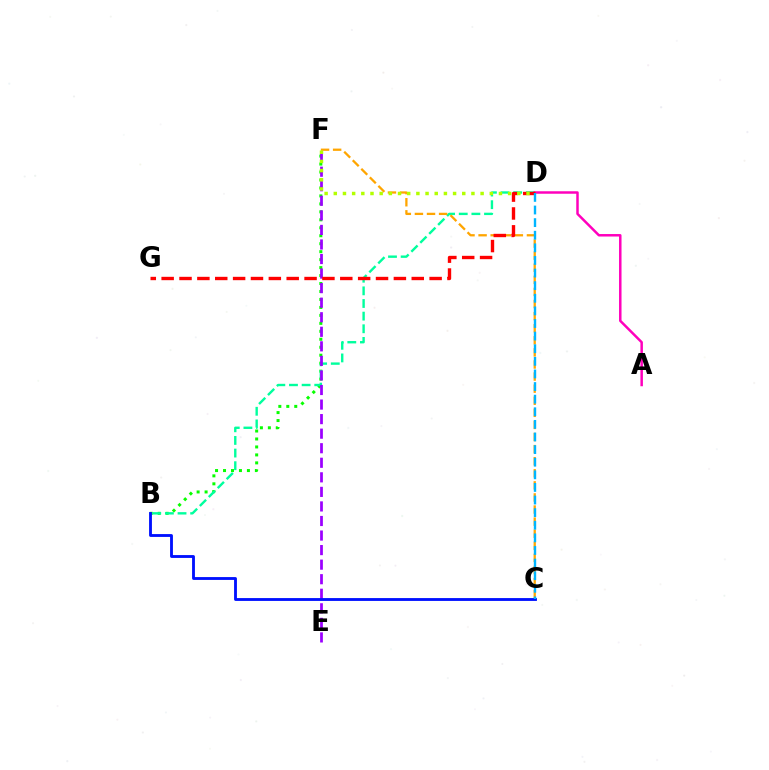{('B', 'F'): [{'color': '#08ff00', 'line_style': 'dotted', 'thickness': 2.16}], ('B', 'D'): [{'color': '#00ff9d', 'line_style': 'dashed', 'thickness': 1.72}], ('A', 'D'): [{'color': '#ff00bd', 'line_style': 'solid', 'thickness': 1.79}], ('C', 'F'): [{'color': '#ffa500', 'line_style': 'dashed', 'thickness': 1.64}], ('E', 'F'): [{'color': '#9b00ff', 'line_style': 'dashed', 'thickness': 1.98}], ('D', 'G'): [{'color': '#ff0000', 'line_style': 'dashed', 'thickness': 2.43}], ('D', 'F'): [{'color': '#b3ff00', 'line_style': 'dotted', 'thickness': 2.49}], ('B', 'C'): [{'color': '#0010ff', 'line_style': 'solid', 'thickness': 2.05}], ('C', 'D'): [{'color': '#00b5ff', 'line_style': 'dashed', 'thickness': 1.71}]}